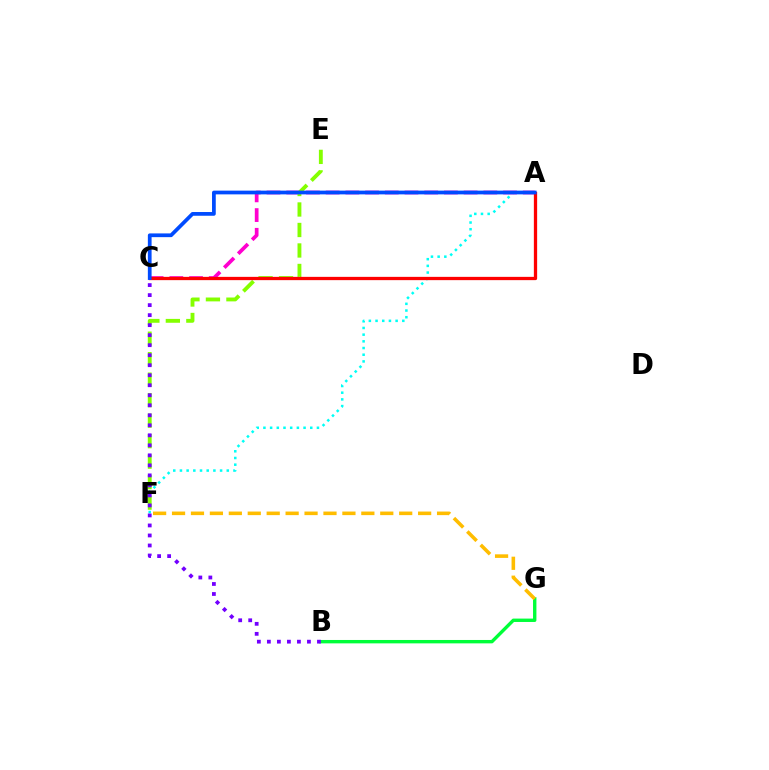{('A', 'F'): [{'color': '#00fff6', 'line_style': 'dotted', 'thickness': 1.82}], ('A', 'C'): [{'color': '#ff00cf', 'line_style': 'dashed', 'thickness': 2.68}, {'color': '#ff0000', 'line_style': 'solid', 'thickness': 2.36}, {'color': '#004bff', 'line_style': 'solid', 'thickness': 2.69}], ('E', 'F'): [{'color': '#84ff00', 'line_style': 'dashed', 'thickness': 2.78}], ('B', 'G'): [{'color': '#00ff39', 'line_style': 'solid', 'thickness': 2.44}], ('F', 'G'): [{'color': '#ffbd00', 'line_style': 'dashed', 'thickness': 2.57}], ('B', 'C'): [{'color': '#7200ff', 'line_style': 'dotted', 'thickness': 2.72}]}